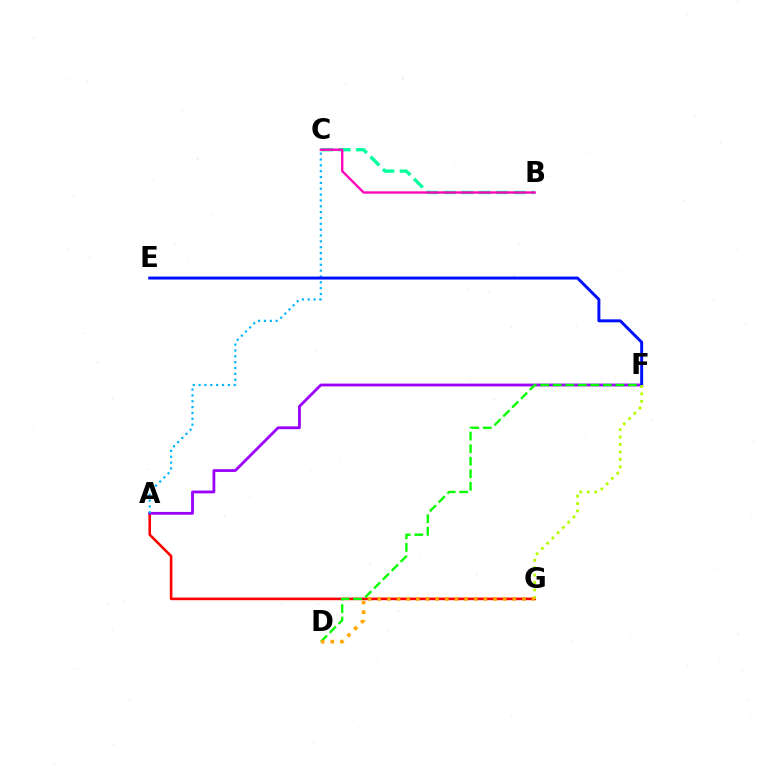{('A', 'G'): [{'color': '#ff0000', 'line_style': 'solid', 'thickness': 1.87}], ('A', 'F'): [{'color': '#9b00ff', 'line_style': 'solid', 'thickness': 2.02}], ('D', 'F'): [{'color': '#08ff00', 'line_style': 'dashed', 'thickness': 1.7}], ('A', 'C'): [{'color': '#00b5ff', 'line_style': 'dotted', 'thickness': 1.59}], ('E', 'F'): [{'color': '#0010ff', 'line_style': 'solid', 'thickness': 2.13}], ('F', 'G'): [{'color': '#b3ff00', 'line_style': 'dotted', 'thickness': 2.02}], ('D', 'G'): [{'color': '#ffa500', 'line_style': 'dotted', 'thickness': 2.62}], ('B', 'C'): [{'color': '#00ff9d', 'line_style': 'dashed', 'thickness': 2.38}, {'color': '#ff00bd', 'line_style': 'solid', 'thickness': 1.67}]}